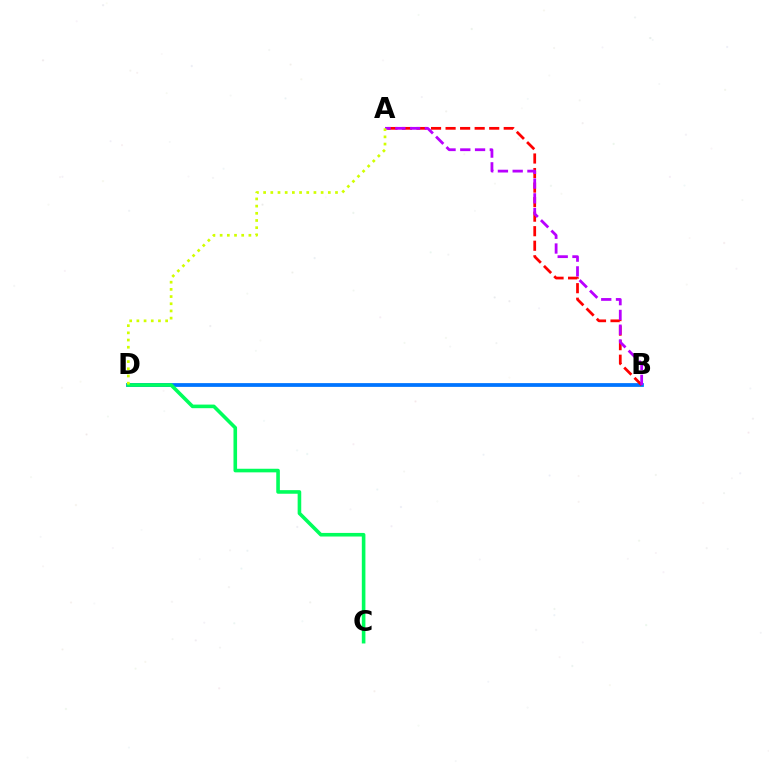{('B', 'D'): [{'color': '#0074ff', 'line_style': 'solid', 'thickness': 2.71}], ('C', 'D'): [{'color': '#00ff5c', 'line_style': 'solid', 'thickness': 2.59}], ('A', 'B'): [{'color': '#ff0000', 'line_style': 'dashed', 'thickness': 1.98}, {'color': '#b900ff', 'line_style': 'dashed', 'thickness': 2.0}], ('A', 'D'): [{'color': '#d1ff00', 'line_style': 'dotted', 'thickness': 1.95}]}